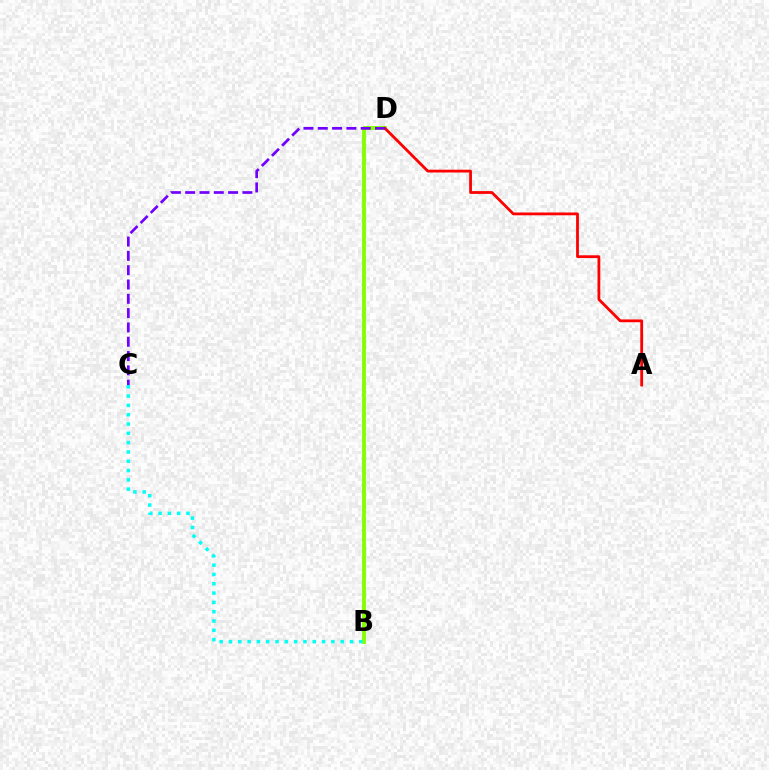{('B', 'D'): [{'color': '#84ff00', 'line_style': 'solid', 'thickness': 2.79}], ('A', 'D'): [{'color': '#ff0000', 'line_style': 'solid', 'thickness': 2.01}], ('C', 'D'): [{'color': '#7200ff', 'line_style': 'dashed', 'thickness': 1.94}], ('B', 'C'): [{'color': '#00fff6', 'line_style': 'dotted', 'thickness': 2.53}]}